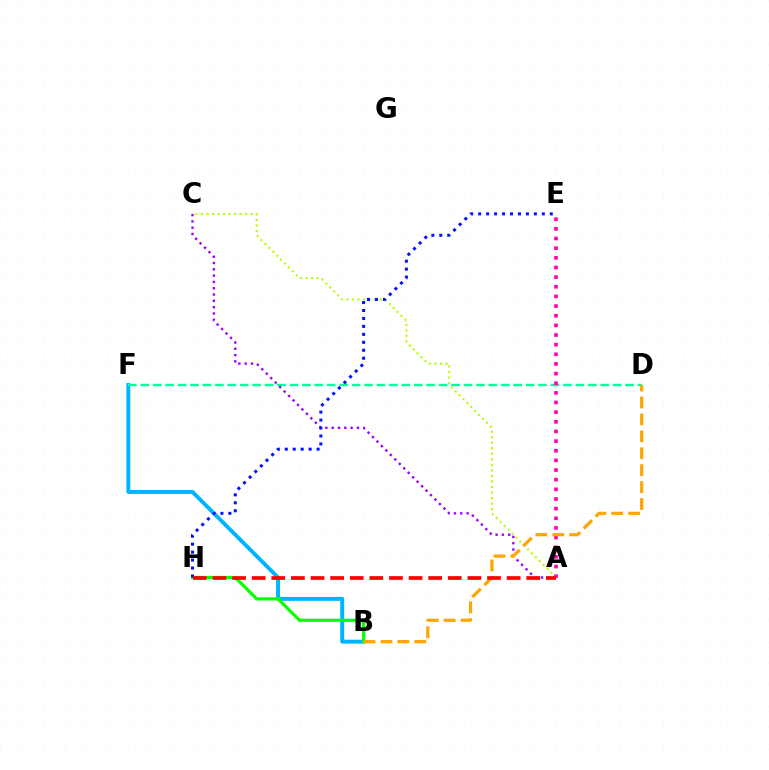{('B', 'F'): [{'color': '#00b5ff', 'line_style': 'solid', 'thickness': 2.83}], ('A', 'C'): [{'color': '#b3ff00', 'line_style': 'dotted', 'thickness': 1.5}, {'color': '#9b00ff', 'line_style': 'dotted', 'thickness': 1.71}], ('D', 'F'): [{'color': '#00ff9d', 'line_style': 'dashed', 'thickness': 1.69}], ('B', 'H'): [{'color': '#08ff00', 'line_style': 'solid', 'thickness': 2.31}], ('A', 'E'): [{'color': '#ff00bd', 'line_style': 'dotted', 'thickness': 2.62}], ('E', 'H'): [{'color': '#0010ff', 'line_style': 'dotted', 'thickness': 2.16}], ('B', 'D'): [{'color': '#ffa500', 'line_style': 'dashed', 'thickness': 2.3}], ('A', 'H'): [{'color': '#ff0000', 'line_style': 'dashed', 'thickness': 2.66}]}